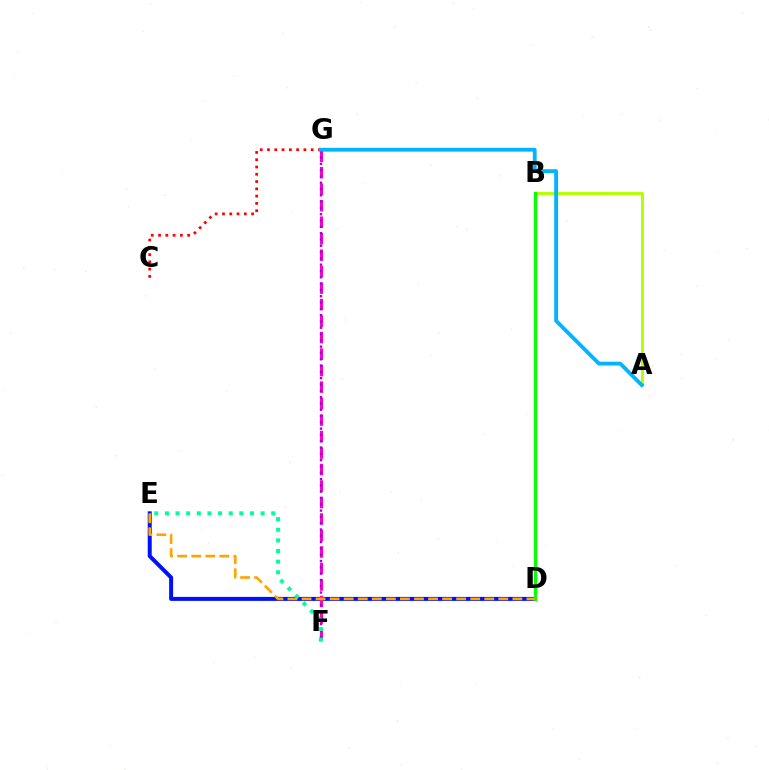{('D', 'E'): [{'color': '#0010ff', 'line_style': 'solid', 'thickness': 2.87}, {'color': '#ffa500', 'line_style': 'dashed', 'thickness': 1.91}], ('A', 'B'): [{'color': '#b3ff00', 'line_style': 'solid', 'thickness': 2.11}], ('F', 'G'): [{'color': '#ff00bd', 'line_style': 'dashed', 'thickness': 2.24}, {'color': '#9b00ff', 'line_style': 'dotted', 'thickness': 1.71}], ('B', 'D'): [{'color': '#08ff00', 'line_style': 'solid', 'thickness': 2.38}], ('C', 'G'): [{'color': '#ff0000', 'line_style': 'dotted', 'thickness': 1.98}], ('E', 'F'): [{'color': '#00ff9d', 'line_style': 'dotted', 'thickness': 2.89}], ('A', 'G'): [{'color': '#00b5ff', 'line_style': 'solid', 'thickness': 2.76}]}